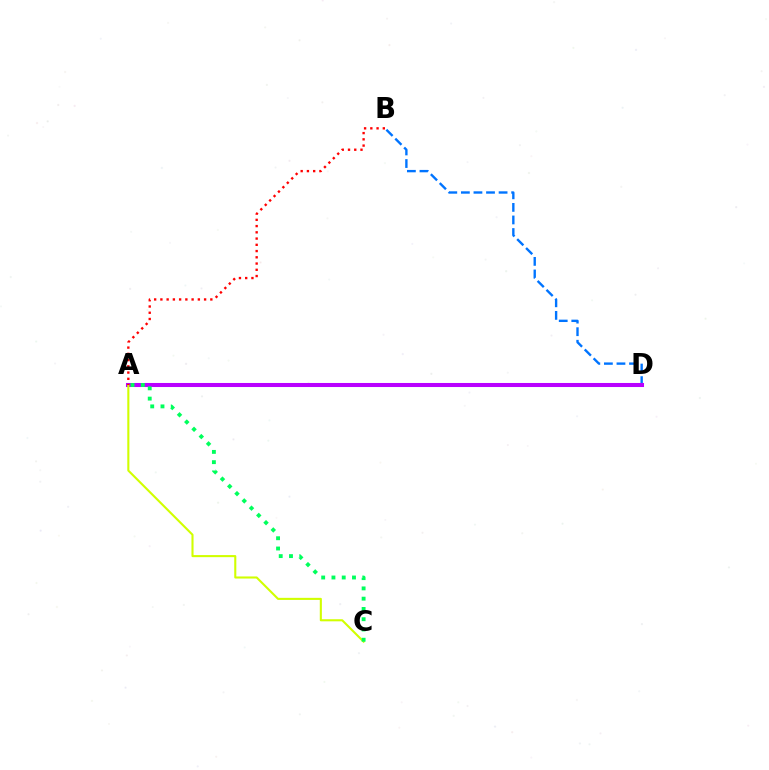{('B', 'D'): [{'color': '#0074ff', 'line_style': 'dashed', 'thickness': 1.71}], ('A', 'D'): [{'color': '#b900ff', 'line_style': 'solid', 'thickness': 2.92}], ('A', 'C'): [{'color': '#d1ff00', 'line_style': 'solid', 'thickness': 1.51}, {'color': '#00ff5c', 'line_style': 'dotted', 'thickness': 2.79}], ('A', 'B'): [{'color': '#ff0000', 'line_style': 'dotted', 'thickness': 1.7}]}